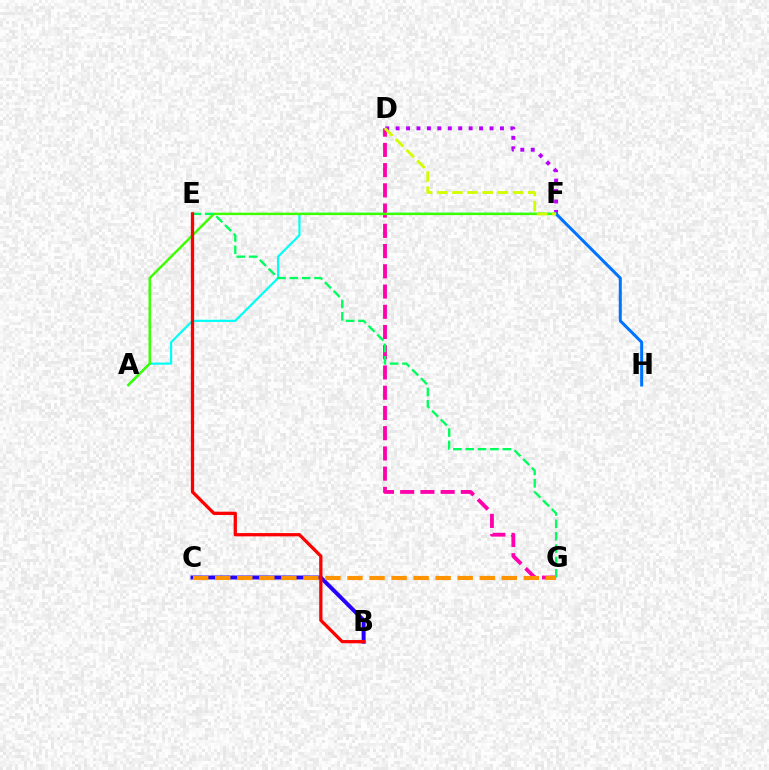{('A', 'F'): [{'color': '#00fff6', 'line_style': 'solid', 'thickness': 1.58}, {'color': '#3dff00', 'line_style': 'solid', 'thickness': 1.77}], ('D', 'G'): [{'color': '#ff00ac', 'line_style': 'dashed', 'thickness': 2.75}], ('D', 'F'): [{'color': '#b900ff', 'line_style': 'dotted', 'thickness': 2.83}, {'color': '#d1ff00', 'line_style': 'dashed', 'thickness': 2.06}], ('E', 'G'): [{'color': '#00ff5c', 'line_style': 'dashed', 'thickness': 1.68}], ('B', 'C'): [{'color': '#2500ff', 'line_style': 'solid', 'thickness': 2.84}], ('B', 'E'): [{'color': '#ff0000', 'line_style': 'solid', 'thickness': 2.35}], ('C', 'G'): [{'color': '#ff9400', 'line_style': 'dashed', 'thickness': 2.99}], ('F', 'H'): [{'color': '#0074ff', 'line_style': 'solid', 'thickness': 2.18}]}